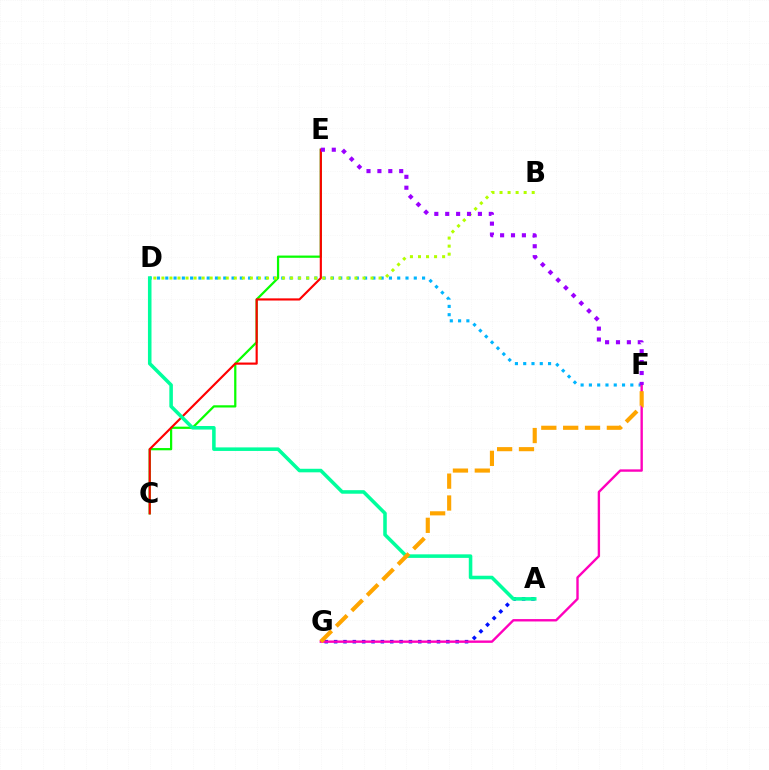{('D', 'F'): [{'color': '#00b5ff', 'line_style': 'dotted', 'thickness': 2.25}], ('C', 'E'): [{'color': '#08ff00', 'line_style': 'solid', 'thickness': 1.61}, {'color': '#ff0000', 'line_style': 'solid', 'thickness': 1.55}], ('A', 'G'): [{'color': '#0010ff', 'line_style': 'dotted', 'thickness': 2.54}], ('F', 'G'): [{'color': '#ff00bd', 'line_style': 'solid', 'thickness': 1.71}, {'color': '#ffa500', 'line_style': 'dashed', 'thickness': 2.97}], ('B', 'D'): [{'color': '#b3ff00', 'line_style': 'dotted', 'thickness': 2.19}], ('E', 'F'): [{'color': '#9b00ff', 'line_style': 'dotted', 'thickness': 2.96}], ('A', 'D'): [{'color': '#00ff9d', 'line_style': 'solid', 'thickness': 2.56}]}